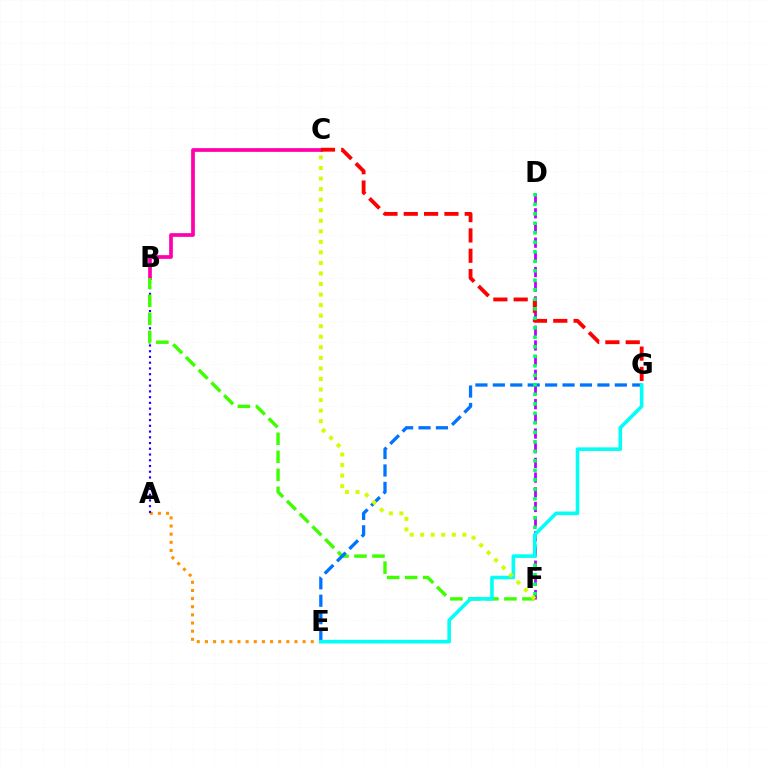{('A', 'E'): [{'color': '#ff9400', 'line_style': 'dotted', 'thickness': 2.21}], ('B', 'C'): [{'color': '#ff00ac', 'line_style': 'solid', 'thickness': 2.68}], ('D', 'F'): [{'color': '#b900ff', 'line_style': 'dashed', 'thickness': 1.99}, {'color': '#00ff5c', 'line_style': 'dotted', 'thickness': 2.58}], ('C', 'G'): [{'color': '#ff0000', 'line_style': 'dashed', 'thickness': 2.76}], ('A', 'B'): [{'color': '#2500ff', 'line_style': 'dotted', 'thickness': 1.56}], ('B', 'F'): [{'color': '#3dff00', 'line_style': 'dashed', 'thickness': 2.45}], ('E', 'G'): [{'color': '#0074ff', 'line_style': 'dashed', 'thickness': 2.37}, {'color': '#00fff6', 'line_style': 'solid', 'thickness': 2.58}], ('C', 'F'): [{'color': '#d1ff00', 'line_style': 'dotted', 'thickness': 2.87}]}